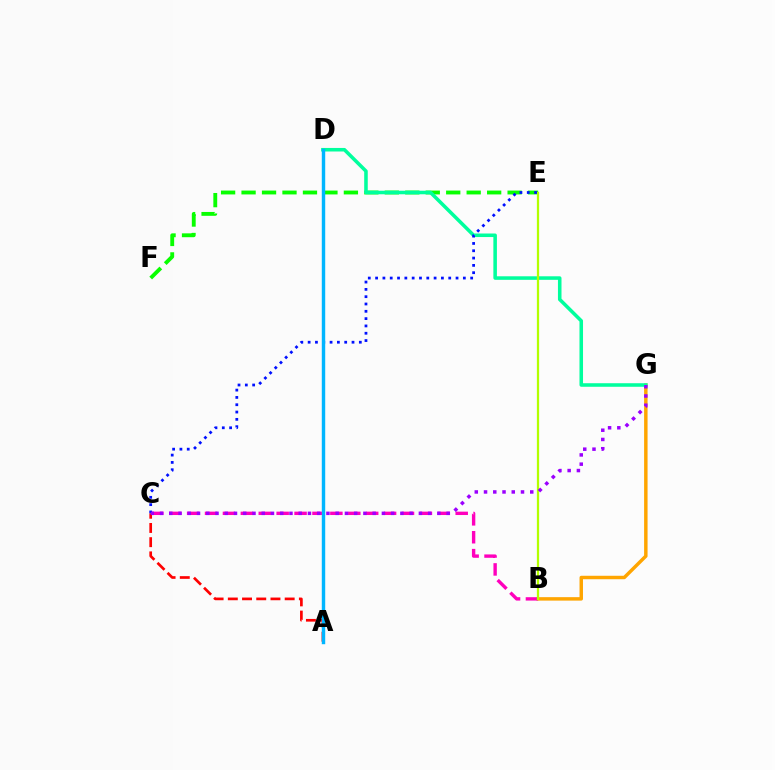{('B', 'G'): [{'color': '#ffa500', 'line_style': 'solid', 'thickness': 2.49}], ('A', 'C'): [{'color': '#ff0000', 'line_style': 'dashed', 'thickness': 1.93}], ('E', 'F'): [{'color': '#08ff00', 'line_style': 'dashed', 'thickness': 2.78}], ('B', 'C'): [{'color': '#ff00bd', 'line_style': 'dashed', 'thickness': 2.43}], ('D', 'G'): [{'color': '#00ff9d', 'line_style': 'solid', 'thickness': 2.55}], ('B', 'E'): [{'color': '#b3ff00', 'line_style': 'solid', 'thickness': 1.62}], ('C', 'E'): [{'color': '#0010ff', 'line_style': 'dotted', 'thickness': 1.99}], ('C', 'G'): [{'color': '#9b00ff', 'line_style': 'dotted', 'thickness': 2.51}], ('A', 'D'): [{'color': '#00b5ff', 'line_style': 'solid', 'thickness': 2.46}]}